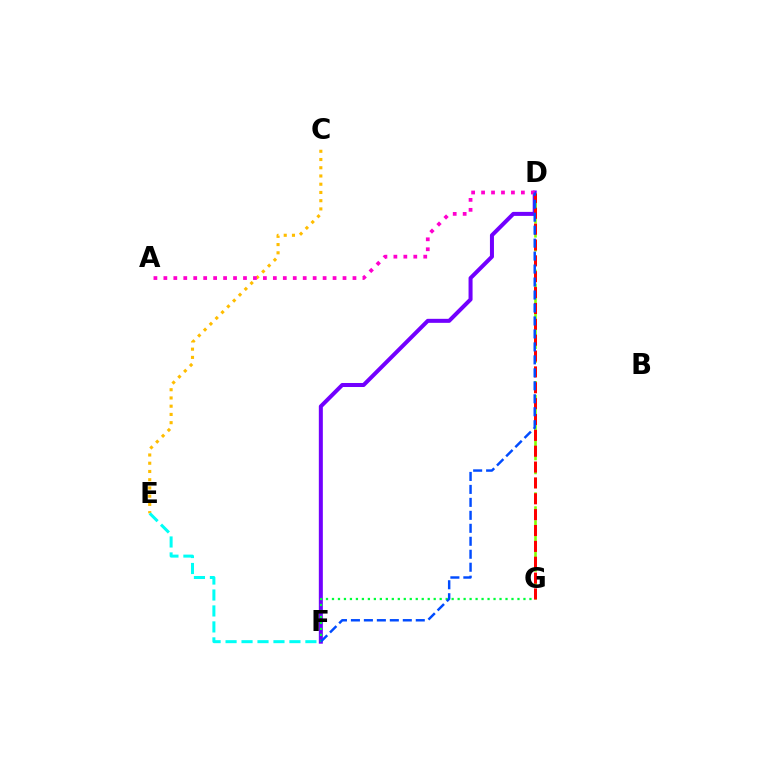{('D', 'F'): [{'color': '#7200ff', 'line_style': 'solid', 'thickness': 2.89}, {'color': '#004bff', 'line_style': 'dashed', 'thickness': 1.76}], ('F', 'G'): [{'color': '#00ff39', 'line_style': 'dotted', 'thickness': 1.63}], ('D', 'G'): [{'color': '#84ff00', 'line_style': 'dashed', 'thickness': 1.89}, {'color': '#ff0000', 'line_style': 'dashed', 'thickness': 2.15}], ('C', 'E'): [{'color': '#ffbd00', 'line_style': 'dotted', 'thickness': 2.24}], ('A', 'D'): [{'color': '#ff00cf', 'line_style': 'dotted', 'thickness': 2.7}], ('E', 'F'): [{'color': '#00fff6', 'line_style': 'dashed', 'thickness': 2.17}]}